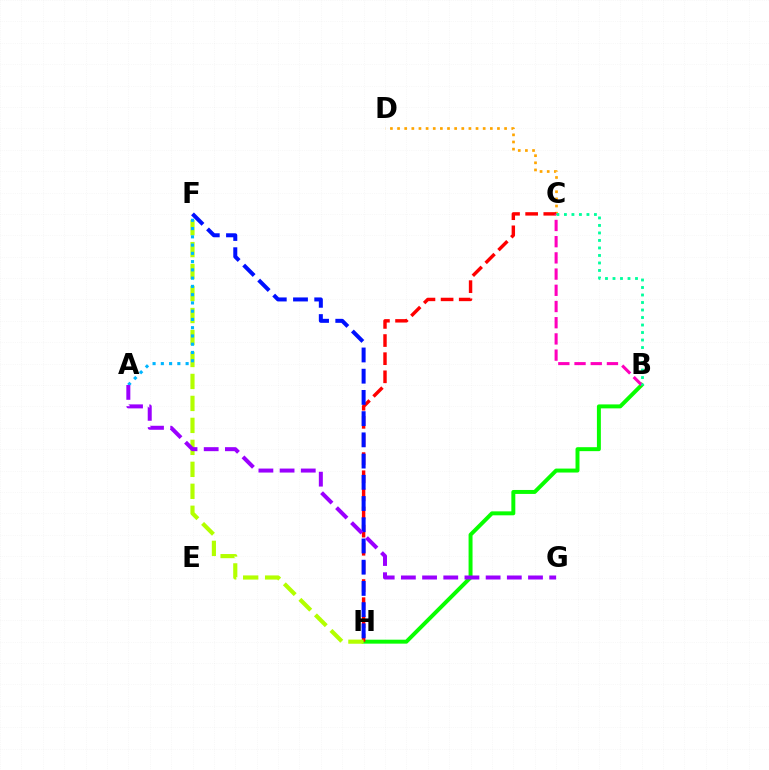{('C', 'D'): [{'color': '#ffa500', 'line_style': 'dotted', 'thickness': 1.94}], ('B', 'H'): [{'color': '#08ff00', 'line_style': 'solid', 'thickness': 2.85}], ('C', 'H'): [{'color': '#ff0000', 'line_style': 'dashed', 'thickness': 2.46}], ('B', 'C'): [{'color': '#ff00bd', 'line_style': 'dashed', 'thickness': 2.2}, {'color': '#00ff9d', 'line_style': 'dotted', 'thickness': 2.04}], ('F', 'H'): [{'color': '#b3ff00', 'line_style': 'dashed', 'thickness': 2.99}, {'color': '#0010ff', 'line_style': 'dashed', 'thickness': 2.88}], ('A', 'F'): [{'color': '#00b5ff', 'line_style': 'dotted', 'thickness': 2.24}], ('A', 'G'): [{'color': '#9b00ff', 'line_style': 'dashed', 'thickness': 2.88}]}